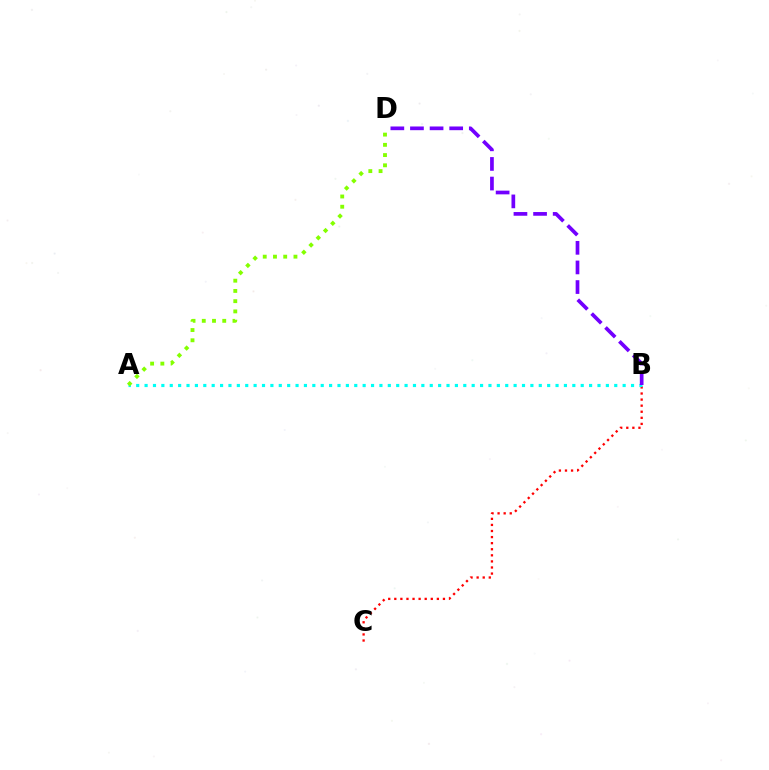{('B', 'C'): [{'color': '#ff0000', 'line_style': 'dotted', 'thickness': 1.65}], ('A', 'B'): [{'color': '#00fff6', 'line_style': 'dotted', 'thickness': 2.28}], ('A', 'D'): [{'color': '#84ff00', 'line_style': 'dotted', 'thickness': 2.78}], ('B', 'D'): [{'color': '#7200ff', 'line_style': 'dashed', 'thickness': 2.66}]}